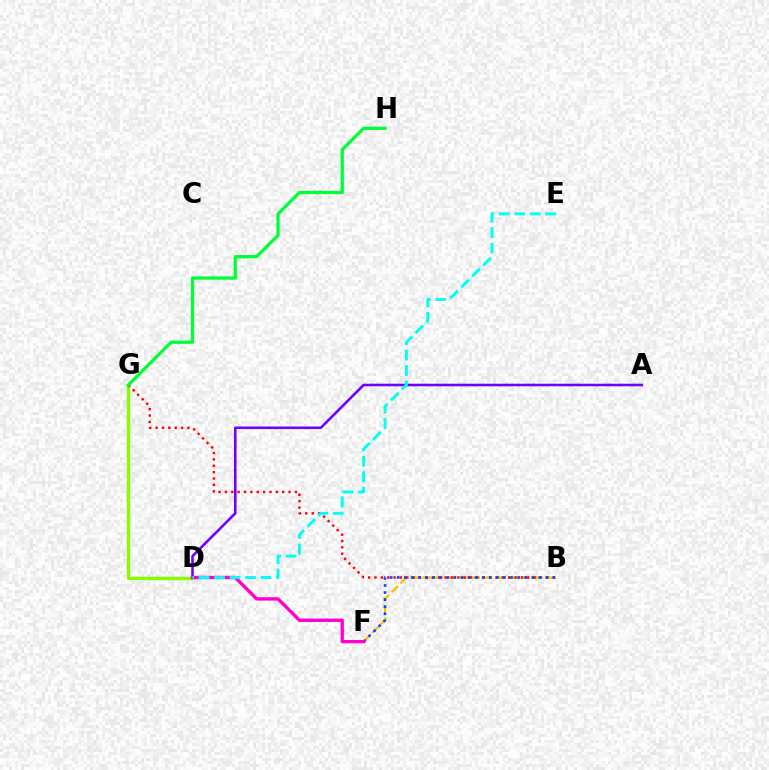{('D', 'G'): [{'color': '#84ff00', 'line_style': 'solid', 'thickness': 2.41}], ('A', 'D'): [{'color': '#7200ff', 'line_style': 'solid', 'thickness': 1.85}], ('B', 'F'): [{'color': '#ffbd00', 'line_style': 'dashed', 'thickness': 1.66}, {'color': '#004bff', 'line_style': 'dotted', 'thickness': 1.92}], ('B', 'G'): [{'color': '#ff0000', 'line_style': 'dotted', 'thickness': 1.73}], ('G', 'H'): [{'color': '#00ff39', 'line_style': 'solid', 'thickness': 2.37}], ('D', 'F'): [{'color': '#ff00cf', 'line_style': 'solid', 'thickness': 2.41}], ('D', 'E'): [{'color': '#00fff6', 'line_style': 'dashed', 'thickness': 2.1}]}